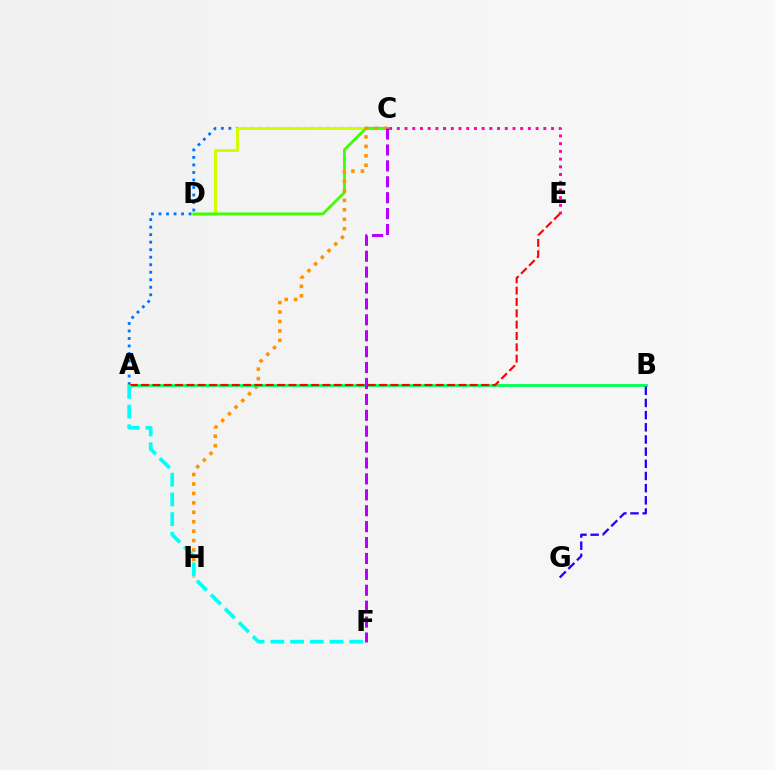{('A', 'C'): [{'color': '#0074ff', 'line_style': 'dotted', 'thickness': 2.04}], ('C', 'E'): [{'color': '#ff00ac', 'line_style': 'dotted', 'thickness': 2.09}], ('C', 'D'): [{'color': '#d1ff00', 'line_style': 'solid', 'thickness': 2.16}, {'color': '#3dff00', 'line_style': 'solid', 'thickness': 2.01}], ('C', 'H'): [{'color': '#ff9400', 'line_style': 'dotted', 'thickness': 2.57}], ('A', 'B'): [{'color': '#00ff5c', 'line_style': 'solid', 'thickness': 2.04}], ('C', 'F'): [{'color': '#b900ff', 'line_style': 'dashed', 'thickness': 2.16}], ('A', 'E'): [{'color': '#ff0000', 'line_style': 'dashed', 'thickness': 1.54}], ('A', 'F'): [{'color': '#00fff6', 'line_style': 'dashed', 'thickness': 2.68}], ('B', 'G'): [{'color': '#2500ff', 'line_style': 'dashed', 'thickness': 1.65}]}